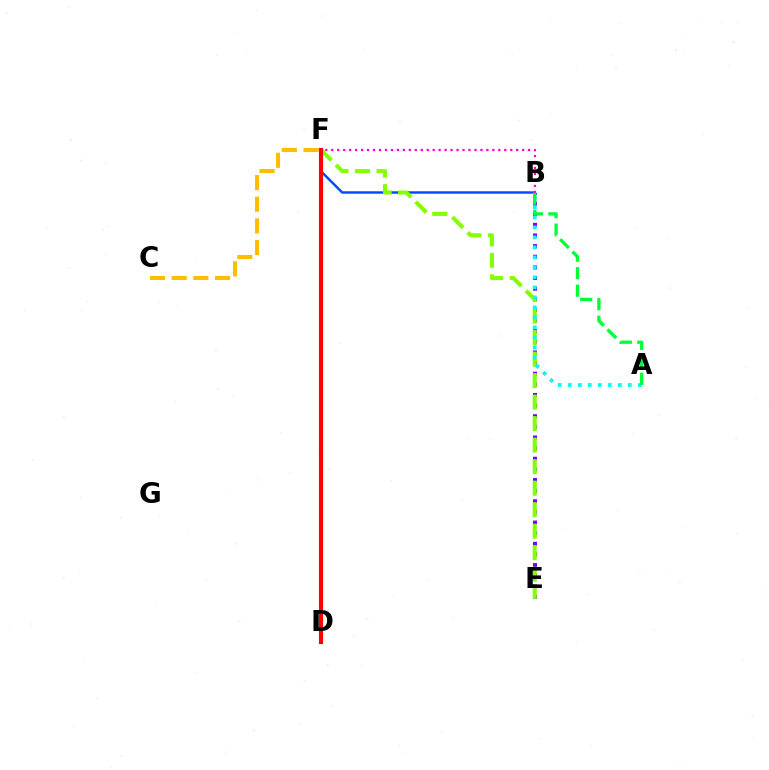{('B', 'E'): [{'color': '#7200ff', 'line_style': 'dotted', 'thickness': 2.89}], ('B', 'F'): [{'color': '#004bff', 'line_style': 'solid', 'thickness': 1.76}, {'color': '#ff00cf', 'line_style': 'dotted', 'thickness': 1.62}], ('E', 'F'): [{'color': '#84ff00', 'line_style': 'dashed', 'thickness': 2.92}], ('A', 'B'): [{'color': '#00fff6', 'line_style': 'dotted', 'thickness': 2.72}, {'color': '#00ff39', 'line_style': 'dashed', 'thickness': 2.37}], ('C', 'F'): [{'color': '#ffbd00', 'line_style': 'dashed', 'thickness': 2.94}], ('D', 'F'): [{'color': '#ff0000', 'line_style': 'solid', 'thickness': 2.99}]}